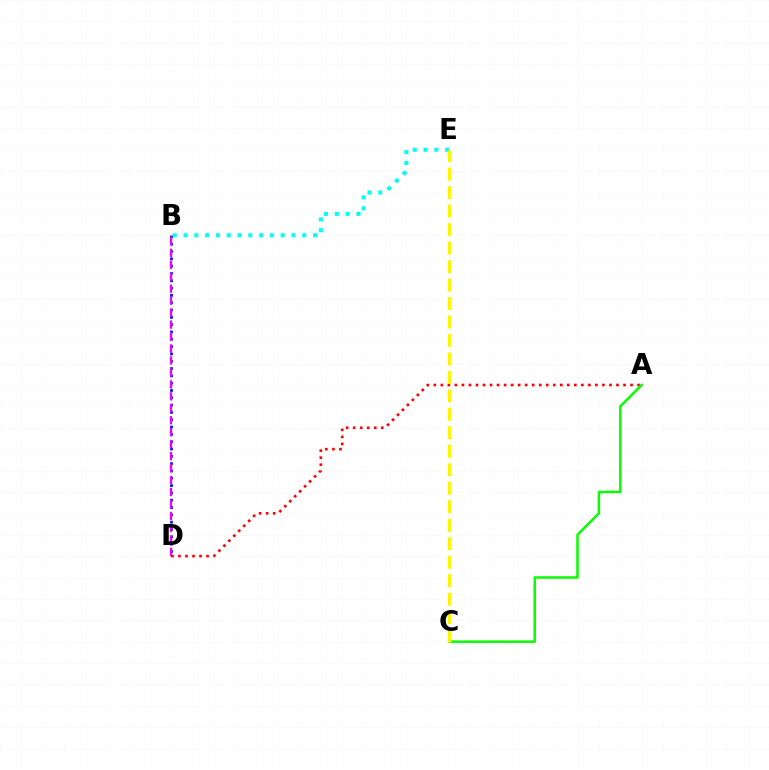{('B', 'D'): [{'color': '#0010ff', 'line_style': 'dotted', 'thickness': 1.99}, {'color': '#ee00ff', 'line_style': 'dashed', 'thickness': 1.62}], ('B', 'E'): [{'color': '#00fff6', 'line_style': 'dotted', 'thickness': 2.93}], ('A', 'D'): [{'color': '#ff0000', 'line_style': 'dotted', 'thickness': 1.91}], ('A', 'C'): [{'color': '#08ff00', 'line_style': 'solid', 'thickness': 1.8}], ('C', 'E'): [{'color': '#fcf500', 'line_style': 'dashed', 'thickness': 2.51}]}